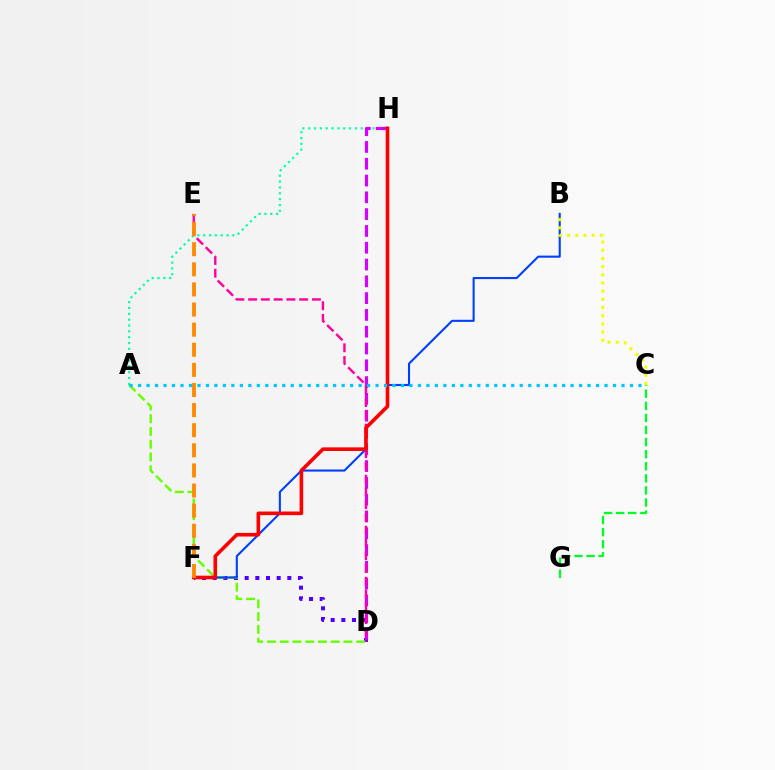{('D', 'F'): [{'color': '#4f00ff', 'line_style': 'dotted', 'thickness': 2.9}], ('A', 'H'): [{'color': '#00ffaf', 'line_style': 'dotted', 'thickness': 1.59}], ('A', 'D'): [{'color': '#66ff00', 'line_style': 'dashed', 'thickness': 1.73}], ('C', 'G'): [{'color': '#00ff27', 'line_style': 'dashed', 'thickness': 1.64}], ('D', 'H'): [{'color': '#d600ff', 'line_style': 'dashed', 'thickness': 2.28}], ('B', 'F'): [{'color': '#003fff', 'line_style': 'solid', 'thickness': 1.51}], ('D', 'E'): [{'color': '#ff00a0', 'line_style': 'dashed', 'thickness': 1.73}], ('F', 'H'): [{'color': '#ff0000', 'line_style': 'solid', 'thickness': 2.6}], ('E', 'F'): [{'color': '#ff8800', 'line_style': 'dashed', 'thickness': 2.73}], ('A', 'C'): [{'color': '#00c7ff', 'line_style': 'dotted', 'thickness': 2.3}], ('B', 'C'): [{'color': '#eeff00', 'line_style': 'dotted', 'thickness': 2.22}]}